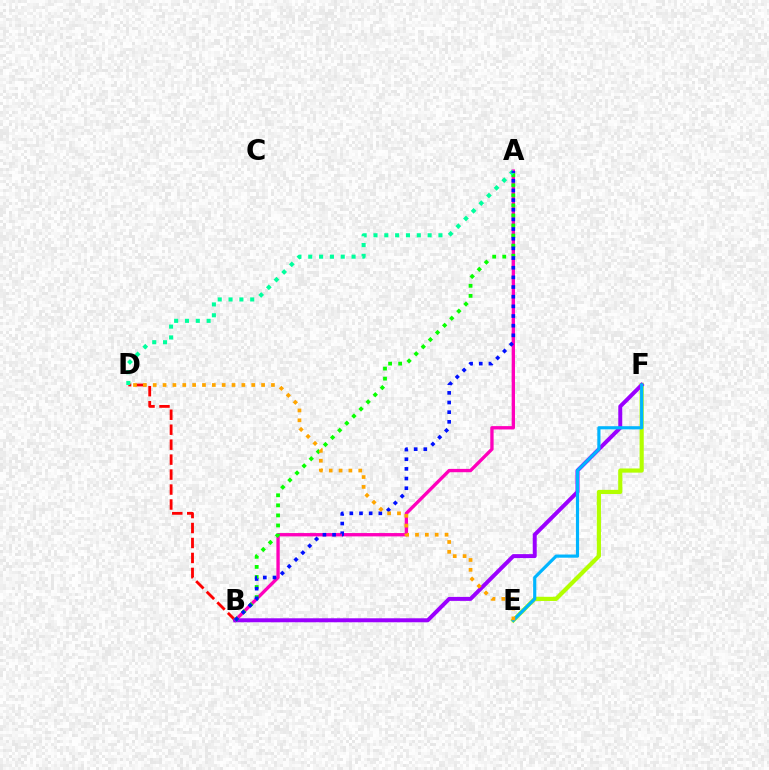{('E', 'F'): [{'color': '#b3ff00', 'line_style': 'solid', 'thickness': 3.0}, {'color': '#00b5ff', 'line_style': 'solid', 'thickness': 2.28}], ('A', 'B'): [{'color': '#ff00bd', 'line_style': 'solid', 'thickness': 2.4}, {'color': '#08ff00', 'line_style': 'dotted', 'thickness': 2.73}, {'color': '#0010ff', 'line_style': 'dotted', 'thickness': 2.63}], ('B', 'D'): [{'color': '#ff0000', 'line_style': 'dashed', 'thickness': 2.03}], ('B', 'F'): [{'color': '#9b00ff', 'line_style': 'solid', 'thickness': 2.86}], ('A', 'D'): [{'color': '#00ff9d', 'line_style': 'dotted', 'thickness': 2.94}], ('D', 'E'): [{'color': '#ffa500', 'line_style': 'dotted', 'thickness': 2.68}]}